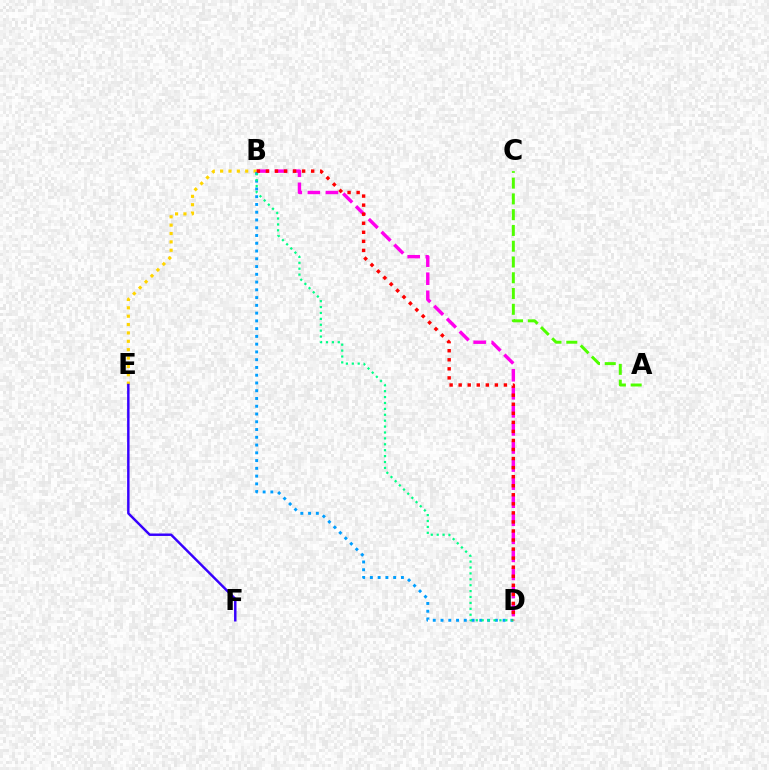{('B', 'D'): [{'color': '#ff00ed', 'line_style': 'dashed', 'thickness': 2.45}, {'color': '#009eff', 'line_style': 'dotted', 'thickness': 2.11}, {'color': '#00ff86', 'line_style': 'dotted', 'thickness': 1.6}, {'color': '#ff0000', 'line_style': 'dotted', 'thickness': 2.46}], ('B', 'E'): [{'color': '#ffd500', 'line_style': 'dotted', 'thickness': 2.27}], ('E', 'F'): [{'color': '#3700ff', 'line_style': 'solid', 'thickness': 1.77}], ('A', 'C'): [{'color': '#4fff00', 'line_style': 'dashed', 'thickness': 2.14}]}